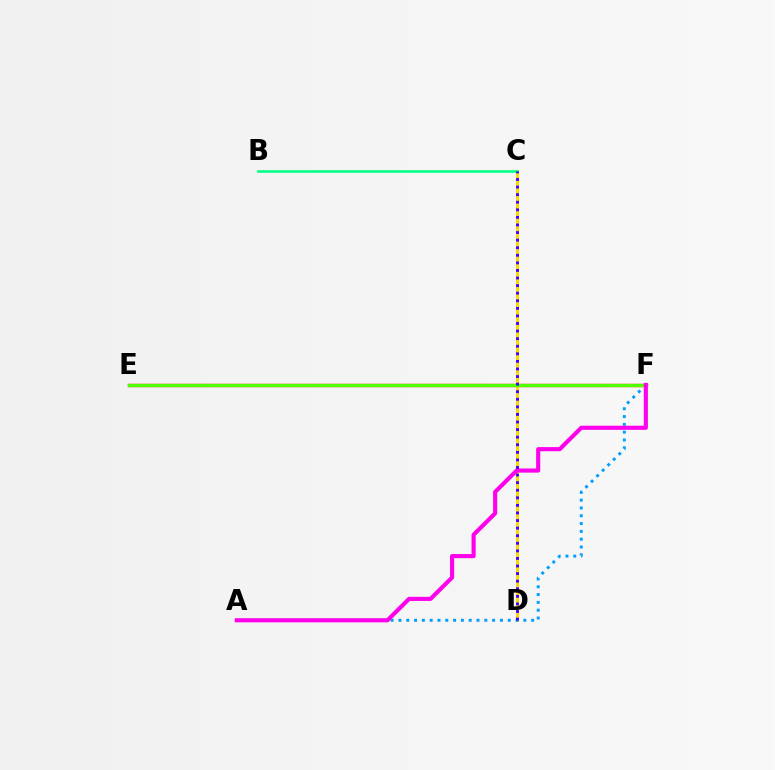{('E', 'F'): [{'color': '#ff0000', 'line_style': 'solid', 'thickness': 2.4}, {'color': '#4fff00', 'line_style': 'solid', 'thickness': 2.32}], ('C', 'D'): [{'color': '#ffd500', 'line_style': 'solid', 'thickness': 2.14}, {'color': '#3700ff', 'line_style': 'dotted', 'thickness': 2.06}], ('A', 'F'): [{'color': '#009eff', 'line_style': 'dotted', 'thickness': 2.12}, {'color': '#ff00ed', 'line_style': 'solid', 'thickness': 2.97}], ('B', 'C'): [{'color': '#00ff86', 'line_style': 'solid', 'thickness': 1.87}]}